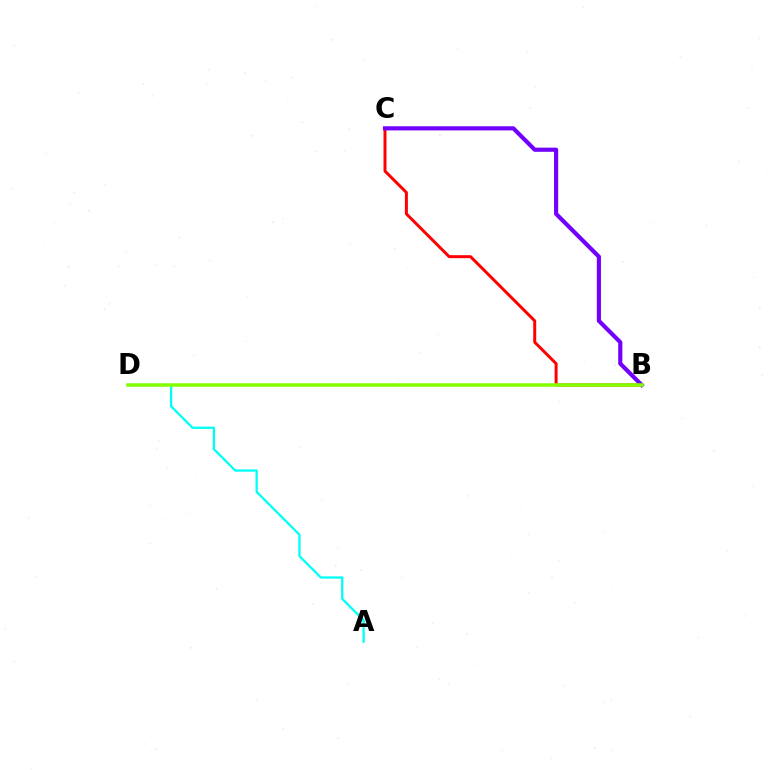{('B', 'C'): [{'color': '#ff0000', 'line_style': 'solid', 'thickness': 2.14}, {'color': '#7200ff', 'line_style': 'solid', 'thickness': 2.98}], ('A', 'D'): [{'color': '#00fff6', 'line_style': 'solid', 'thickness': 1.64}], ('B', 'D'): [{'color': '#84ff00', 'line_style': 'solid', 'thickness': 2.53}]}